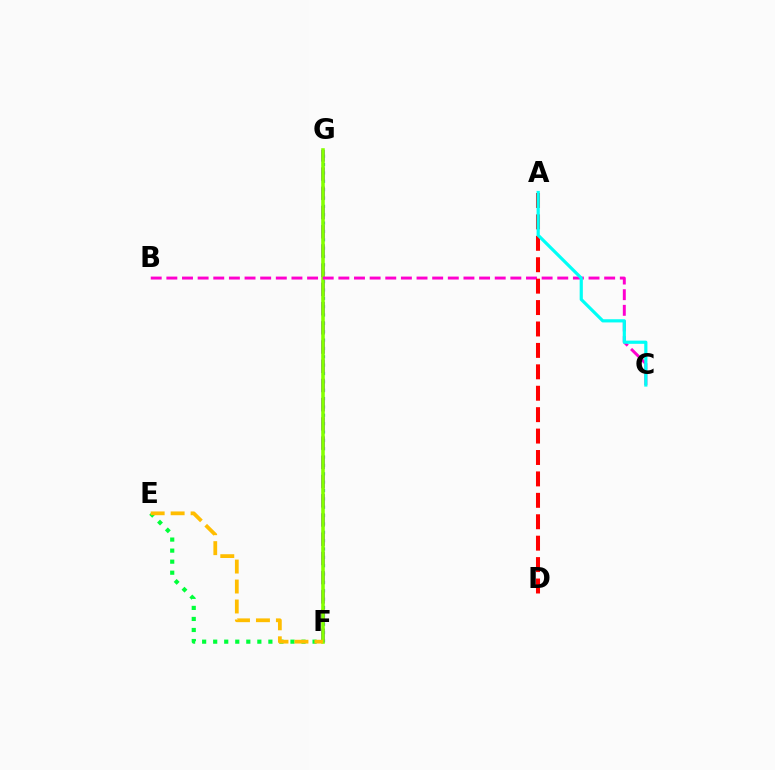{('F', 'G'): [{'color': '#004bff', 'line_style': 'dotted', 'thickness': 2.27}, {'color': '#7200ff', 'line_style': 'dashed', 'thickness': 2.61}, {'color': '#84ff00', 'line_style': 'solid', 'thickness': 2.57}], ('E', 'F'): [{'color': '#00ff39', 'line_style': 'dotted', 'thickness': 3.0}, {'color': '#ffbd00', 'line_style': 'dashed', 'thickness': 2.71}], ('B', 'C'): [{'color': '#ff00cf', 'line_style': 'dashed', 'thickness': 2.12}], ('A', 'D'): [{'color': '#ff0000', 'line_style': 'dashed', 'thickness': 2.91}], ('A', 'C'): [{'color': '#00fff6', 'line_style': 'solid', 'thickness': 2.29}]}